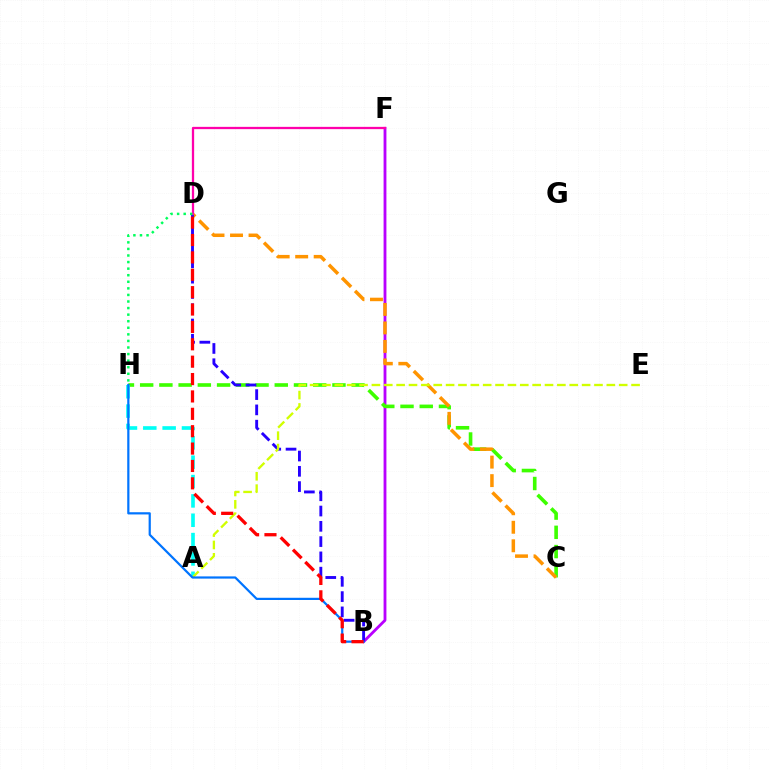{('B', 'F'): [{'color': '#b900ff', 'line_style': 'solid', 'thickness': 2.03}], ('C', 'H'): [{'color': '#3dff00', 'line_style': 'dashed', 'thickness': 2.61}], ('C', 'D'): [{'color': '#ff9400', 'line_style': 'dashed', 'thickness': 2.51}], ('B', 'D'): [{'color': '#2500ff', 'line_style': 'dashed', 'thickness': 2.08}, {'color': '#ff0000', 'line_style': 'dashed', 'thickness': 2.36}], ('D', 'F'): [{'color': '#ff00ac', 'line_style': 'solid', 'thickness': 1.64}], ('A', 'H'): [{'color': '#00fff6', 'line_style': 'dashed', 'thickness': 2.63}], ('D', 'H'): [{'color': '#00ff5c', 'line_style': 'dotted', 'thickness': 1.79}], ('A', 'E'): [{'color': '#d1ff00', 'line_style': 'dashed', 'thickness': 1.68}], ('B', 'H'): [{'color': '#0074ff', 'line_style': 'solid', 'thickness': 1.59}]}